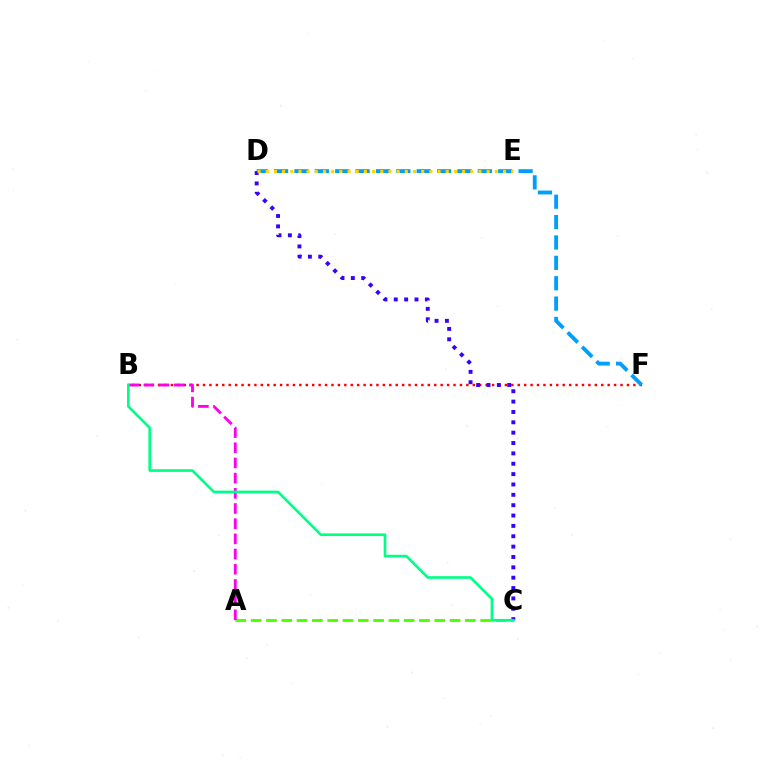{('B', 'F'): [{'color': '#ff0000', 'line_style': 'dotted', 'thickness': 1.75}], ('D', 'F'): [{'color': '#009eff', 'line_style': 'dashed', 'thickness': 2.77}], ('A', 'C'): [{'color': '#4fff00', 'line_style': 'dashed', 'thickness': 2.08}], ('A', 'B'): [{'color': '#ff00ed', 'line_style': 'dashed', 'thickness': 2.06}], ('C', 'D'): [{'color': '#3700ff', 'line_style': 'dotted', 'thickness': 2.81}], ('B', 'C'): [{'color': '#00ff86', 'line_style': 'solid', 'thickness': 1.92}], ('D', 'E'): [{'color': '#ffd500', 'line_style': 'dotted', 'thickness': 2.22}]}